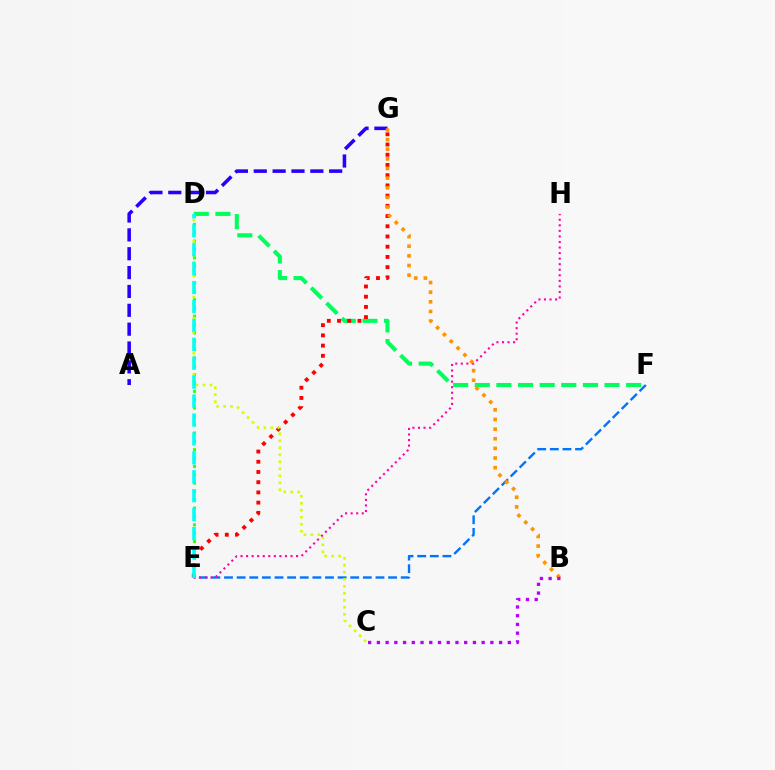{('A', 'G'): [{'color': '#2500ff', 'line_style': 'dashed', 'thickness': 2.56}], ('D', 'F'): [{'color': '#00ff5c', 'line_style': 'dashed', 'thickness': 2.94}], ('E', 'G'): [{'color': '#ff0000', 'line_style': 'dotted', 'thickness': 2.78}], ('E', 'F'): [{'color': '#0074ff', 'line_style': 'dashed', 'thickness': 1.71}], ('D', 'E'): [{'color': '#3dff00', 'line_style': 'dotted', 'thickness': 2.27}, {'color': '#00fff6', 'line_style': 'dashed', 'thickness': 2.57}], ('C', 'D'): [{'color': '#d1ff00', 'line_style': 'dotted', 'thickness': 1.9}], ('E', 'H'): [{'color': '#ff00ac', 'line_style': 'dotted', 'thickness': 1.51}], ('B', 'G'): [{'color': '#ff9400', 'line_style': 'dotted', 'thickness': 2.62}], ('B', 'C'): [{'color': '#b900ff', 'line_style': 'dotted', 'thickness': 2.37}]}